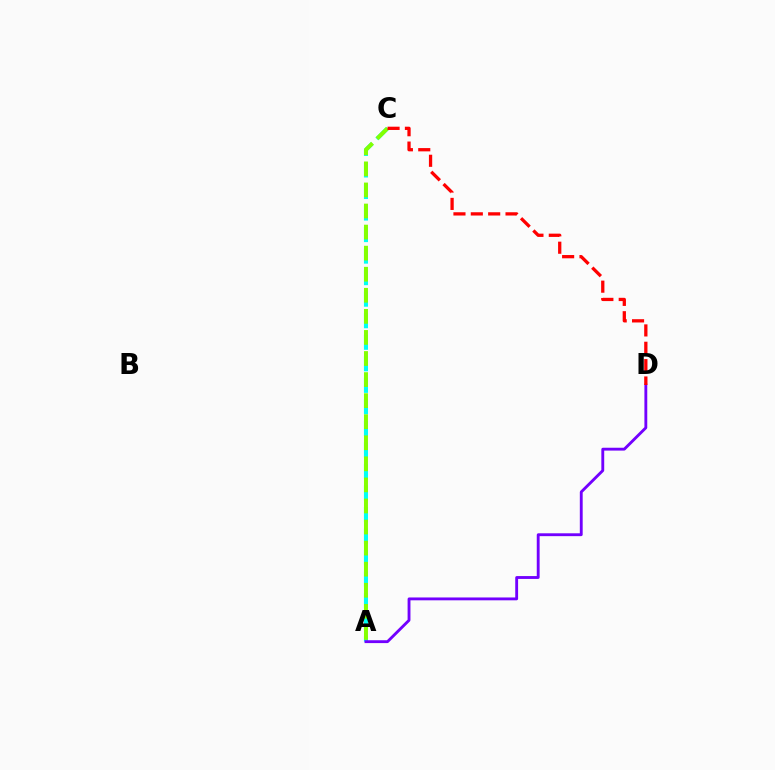{('A', 'C'): [{'color': '#00fff6', 'line_style': 'dashed', 'thickness': 2.93}, {'color': '#84ff00', 'line_style': 'dashed', 'thickness': 2.86}], ('A', 'D'): [{'color': '#7200ff', 'line_style': 'solid', 'thickness': 2.06}], ('C', 'D'): [{'color': '#ff0000', 'line_style': 'dashed', 'thickness': 2.36}]}